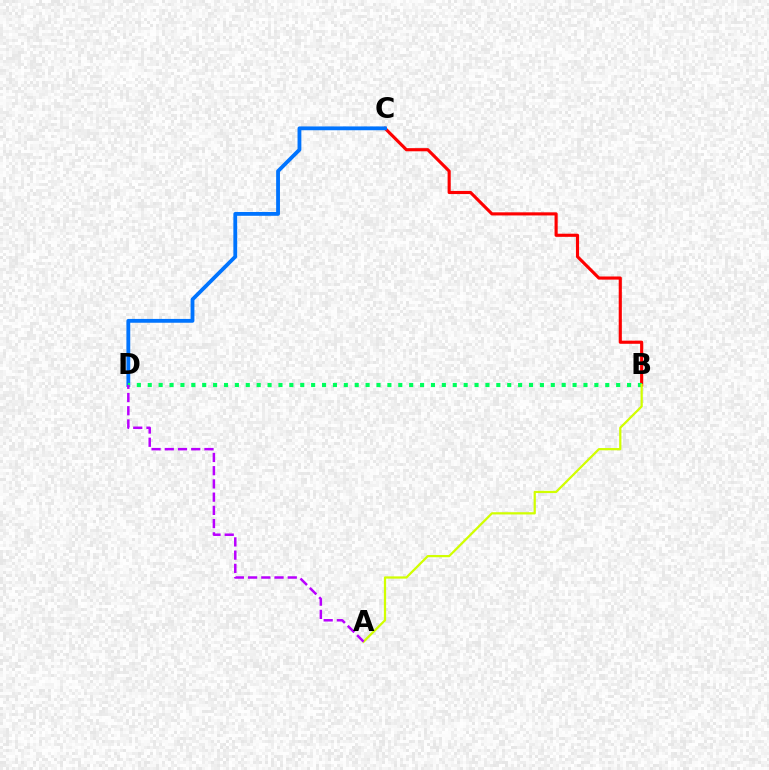{('B', 'C'): [{'color': '#ff0000', 'line_style': 'solid', 'thickness': 2.25}], ('C', 'D'): [{'color': '#0074ff', 'line_style': 'solid', 'thickness': 2.75}], ('B', 'D'): [{'color': '#00ff5c', 'line_style': 'dotted', 'thickness': 2.96}], ('A', 'B'): [{'color': '#d1ff00', 'line_style': 'solid', 'thickness': 1.61}], ('A', 'D'): [{'color': '#b900ff', 'line_style': 'dashed', 'thickness': 1.8}]}